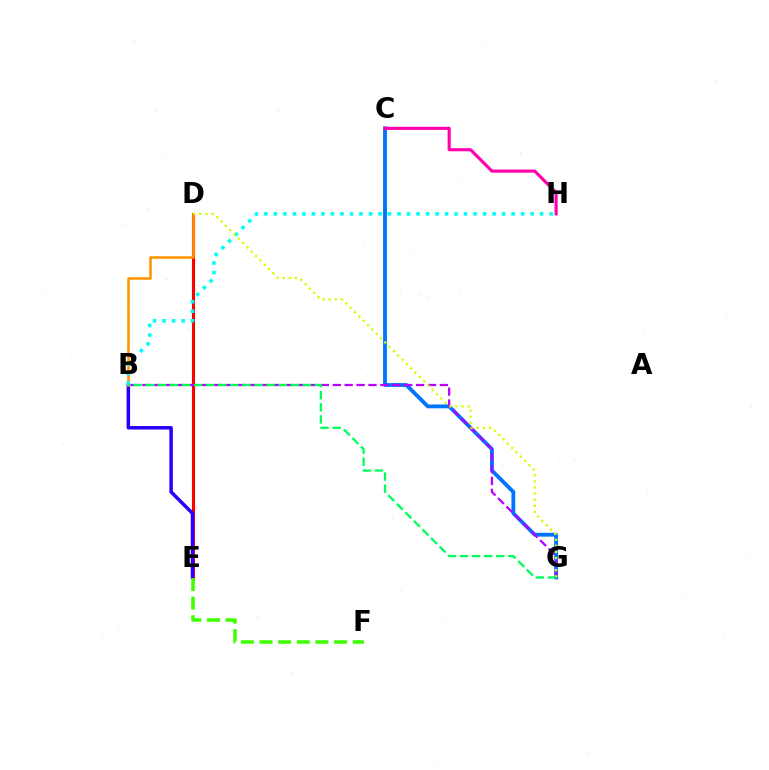{('C', 'G'): [{'color': '#0074ff', 'line_style': 'solid', 'thickness': 2.76}], ('D', 'E'): [{'color': '#ff0000', 'line_style': 'solid', 'thickness': 2.23}], ('B', 'G'): [{'color': '#b900ff', 'line_style': 'dashed', 'thickness': 1.62}, {'color': '#00ff5c', 'line_style': 'dashed', 'thickness': 1.64}], ('B', 'E'): [{'color': '#2500ff', 'line_style': 'solid', 'thickness': 2.51}], ('B', 'D'): [{'color': '#ff9400', 'line_style': 'solid', 'thickness': 1.84}], ('C', 'H'): [{'color': '#ff00ac', 'line_style': 'solid', 'thickness': 2.24}], ('B', 'H'): [{'color': '#00fff6', 'line_style': 'dotted', 'thickness': 2.58}], ('D', 'G'): [{'color': '#d1ff00', 'line_style': 'dotted', 'thickness': 1.66}], ('E', 'F'): [{'color': '#3dff00', 'line_style': 'dashed', 'thickness': 2.53}]}